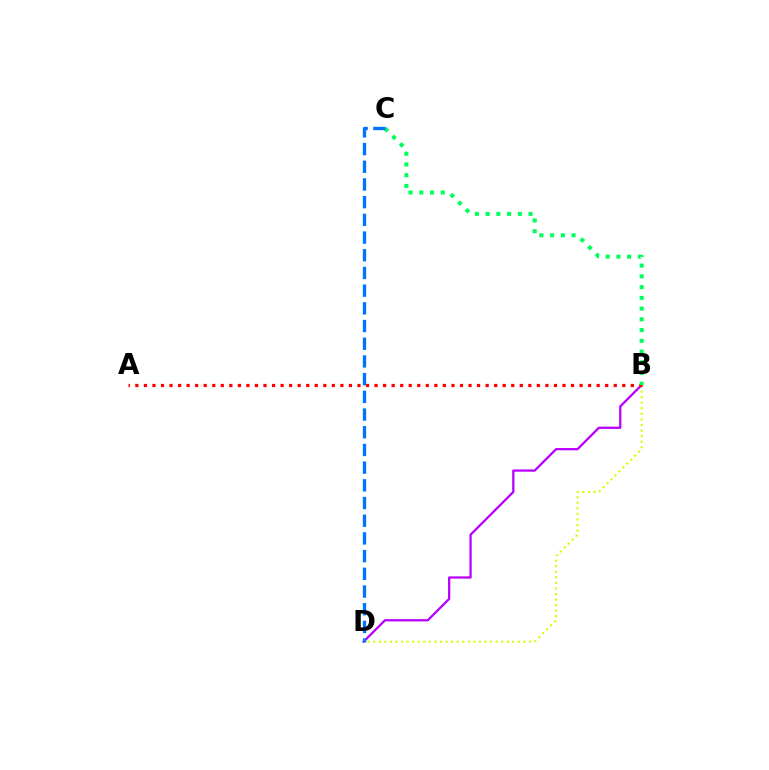{('B', 'D'): [{'color': '#b900ff', 'line_style': 'solid', 'thickness': 1.64}, {'color': '#d1ff00', 'line_style': 'dotted', 'thickness': 1.51}], ('A', 'B'): [{'color': '#ff0000', 'line_style': 'dotted', 'thickness': 2.32}], ('B', 'C'): [{'color': '#00ff5c', 'line_style': 'dotted', 'thickness': 2.92}], ('C', 'D'): [{'color': '#0074ff', 'line_style': 'dashed', 'thickness': 2.4}]}